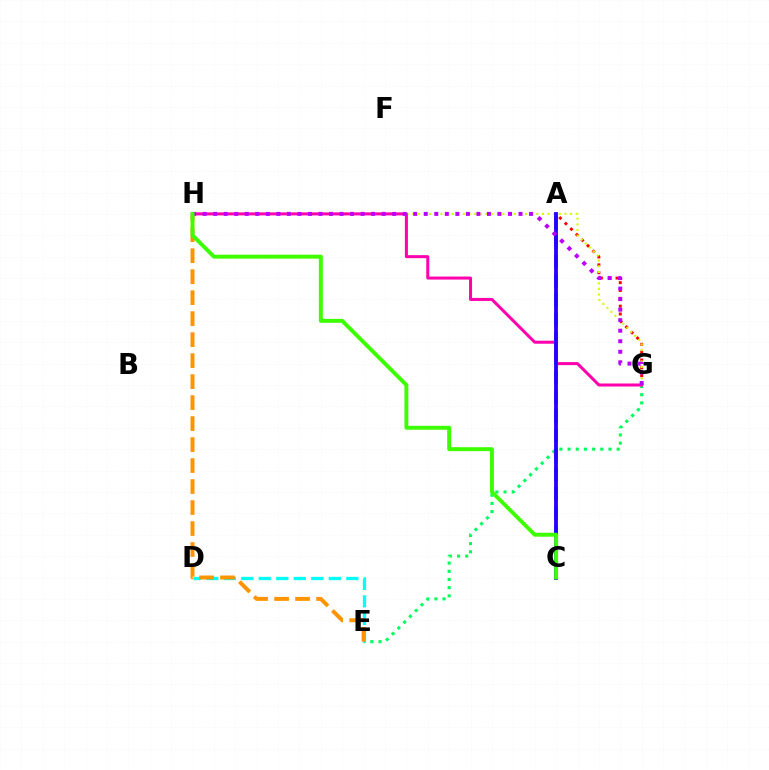{('A', 'G'): [{'color': '#ff0000', 'line_style': 'dotted', 'thickness': 2.13}], ('G', 'H'): [{'color': '#d1ff00', 'line_style': 'dotted', 'thickness': 1.53}, {'color': '#ff00ac', 'line_style': 'solid', 'thickness': 2.17}, {'color': '#b900ff', 'line_style': 'dotted', 'thickness': 2.86}], ('A', 'C'): [{'color': '#0074ff', 'line_style': 'dashed', 'thickness': 2.63}, {'color': '#2500ff', 'line_style': 'solid', 'thickness': 2.74}], ('E', 'G'): [{'color': '#00ff5c', 'line_style': 'dotted', 'thickness': 2.22}], ('D', 'E'): [{'color': '#00fff6', 'line_style': 'dashed', 'thickness': 2.38}], ('E', 'H'): [{'color': '#ff9400', 'line_style': 'dashed', 'thickness': 2.85}], ('C', 'H'): [{'color': '#3dff00', 'line_style': 'solid', 'thickness': 2.82}]}